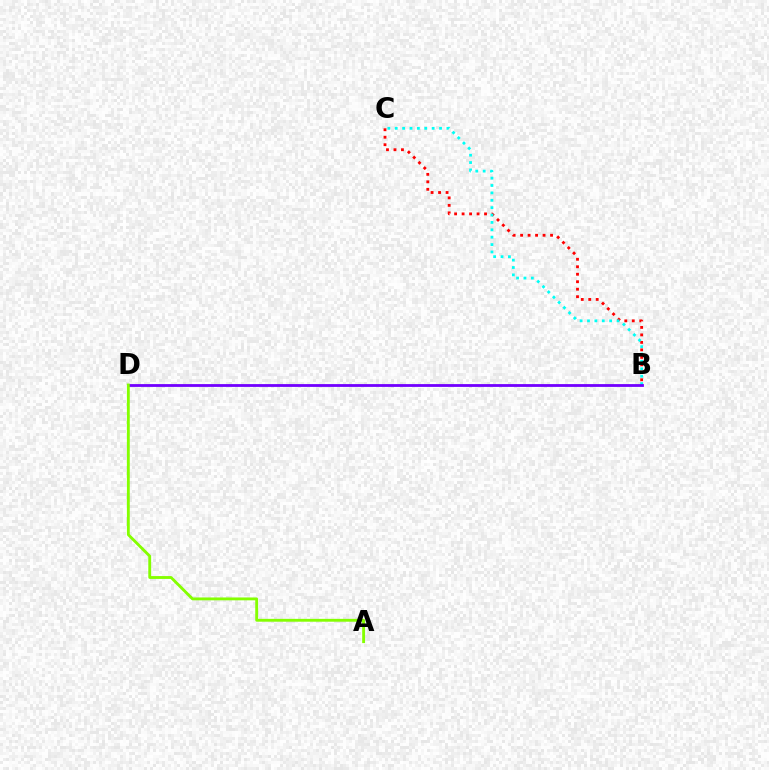{('B', 'C'): [{'color': '#ff0000', 'line_style': 'dotted', 'thickness': 2.03}, {'color': '#00fff6', 'line_style': 'dotted', 'thickness': 2.01}], ('B', 'D'): [{'color': '#7200ff', 'line_style': 'solid', 'thickness': 2.02}], ('A', 'D'): [{'color': '#84ff00', 'line_style': 'solid', 'thickness': 2.05}]}